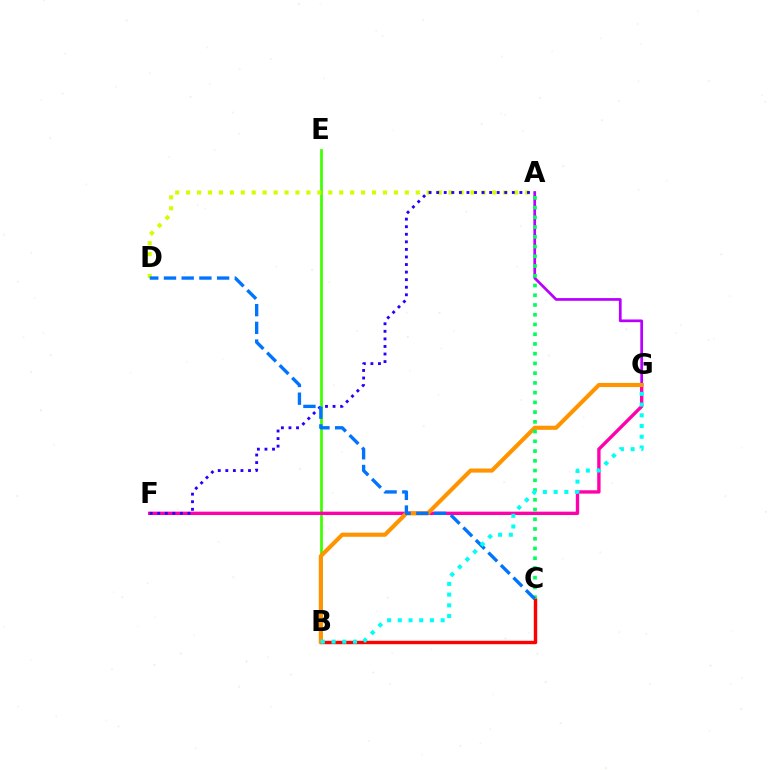{('B', 'E'): [{'color': '#3dff00', 'line_style': 'solid', 'thickness': 1.97}], ('F', 'G'): [{'color': '#ff00ac', 'line_style': 'solid', 'thickness': 2.42}], ('A', 'D'): [{'color': '#d1ff00', 'line_style': 'dotted', 'thickness': 2.97}], ('A', 'G'): [{'color': '#b900ff', 'line_style': 'solid', 'thickness': 1.96}], ('A', 'F'): [{'color': '#2500ff', 'line_style': 'dotted', 'thickness': 2.06}], ('B', 'C'): [{'color': '#ff0000', 'line_style': 'solid', 'thickness': 2.46}], ('B', 'G'): [{'color': '#ff9400', 'line_style': 'solid', 'thickness': 2.96}, {'color': '#00fff6', 'line_style': 'dotted', 'thickness': 2.91}], ('A', 'C'): [{'color': '#00ff5c', 'line_style': 'dotted', 'thickness': 2.65}], ('C', 'D'): [{'color': '#0074ff', 'line_style': 'dashed', 'thickness': 2.41}]}